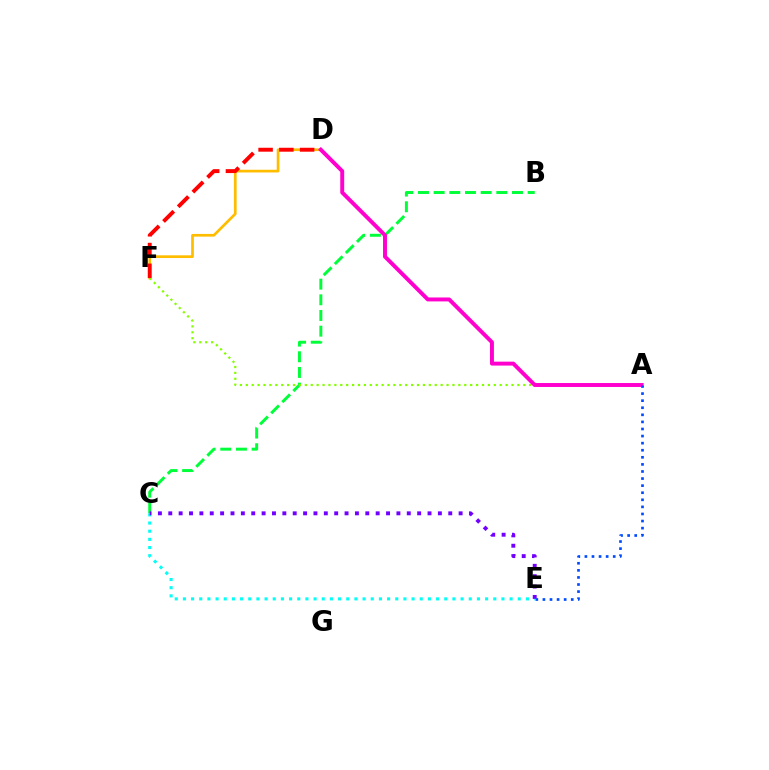{('B', 'C'): [{'color': '#00ff39', 'line_style': 'dashed', 'thickness': 2.13}], ('D', 'F'): [{'color': '#ffbd00', 'line_style': 'solid', 'thickness': 1.95}, {'color': '#ff0000', 'line_style': 'dashed', 'thickness': 2.82}], ('C', 'E'): [{'color': '#00fff6', 'line_style': 'dotted', 'thickness': 2.22}, {'color': '#7200ff', 'line_style': 'dotted', 'thickness': 2.82}], ('A', 'F'): [{'color': '#84ff00', 'line_style': 'dotted', 'thickness': 1.6}], ('A', 'D'): [{'color': '#ff00cf', 'line_style': 'solid', 'thickness': 2.83}], ('A', 'E'): [{'color': '#004bff', 'line_style': 'dotted', 'thickness': 1.92}]}